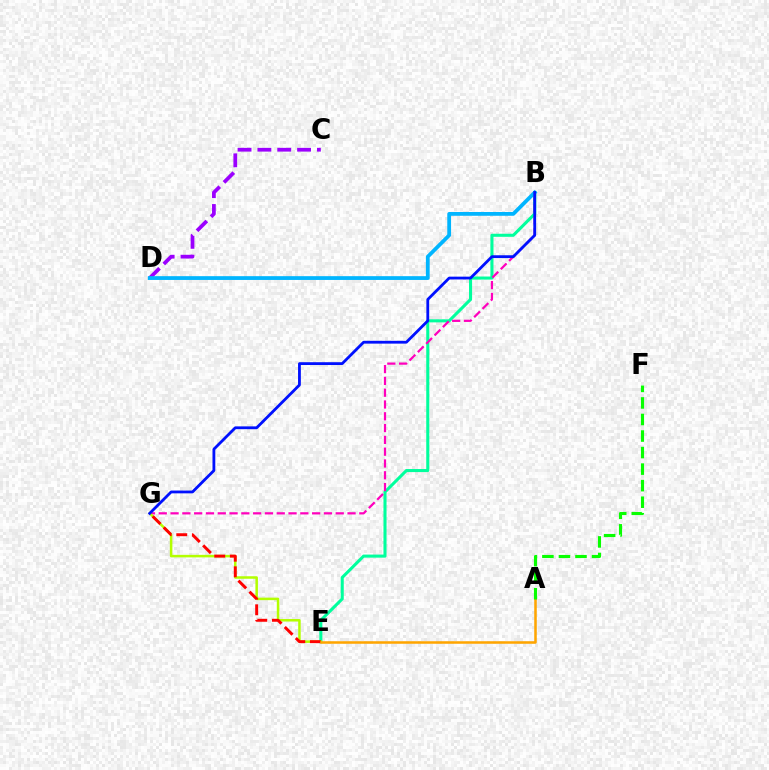{('C', 'D'): [{'color': '#9b00ff', 'line_style': 'dashed', 'thickness': 2.7}], ('B', 'E'): [{'color': '#00ff9d', 'line_style': 'solid', 'thickness': 2.21}], ('B', 'G'): [{'color': '#ff00bd', 'line_style': 'dashed', 'thickness': 1.6}, {'color': '#0010ff', 'line_style': 'solid', 'thickness': 2.02}], ('E', 'G'): [{'color': '#b3ff00', 'line_style': 'solid', 'thickness': 1.81}, {'color': '#ff0000', 'line_style': 'dashed', 'thickness': 2.12}], ('B', 'D'): [{'color': '#00b5ff', 'line_style': 'solid', 'thickness': 2.73}], ('A', 'E'): [{'color': '#ffa500', 'line_style': 'solid', 'thickness': 1.83}], ('A', 'F'): [{'color': '#08ff00', 'line_style': 'dashed', 'thickness': 2.25}]}